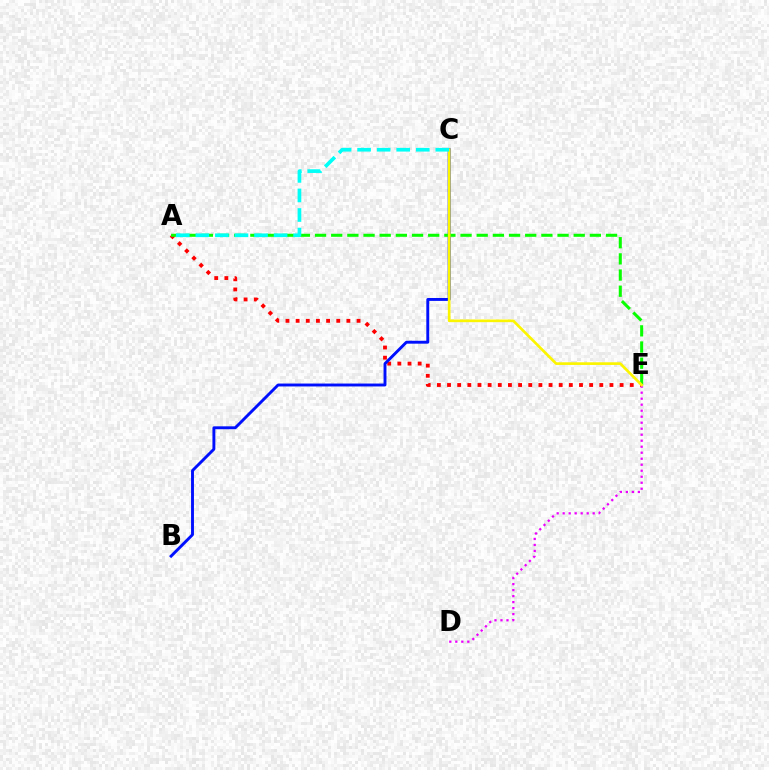{('A', 'E'): [{'color': '#ff0000', 'line_style': 'dotted', 'thickness': 2.76}, {'color': '#08ff00', 'line_style': 'dashed', 'thickness': 2.2}], ('B', 'C'): [{'color': '#0010ff', 'line_style': 'solid', 'thickness': 2.09}], ('D', 'E'): [{'color': '#ee00ff', 'line_style': 'dotted', 'thickness': 1.63}], ('C', 'E'): [{'color': '#fcf500', 'line_style': 'solid', 'thickness': 1.93}], ('A', 'C'): [{'color': '#00fff6', 'line_style': 'dashed', 'thickness': 2.66}]}